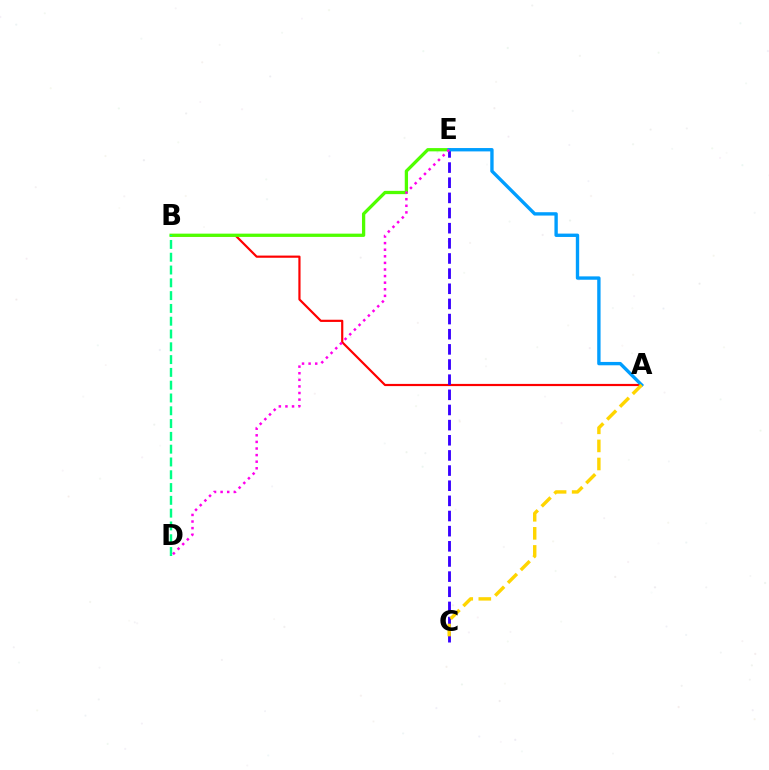{('A', 'B'): [{'color': '#ff0000', 'line_style': 'solid', 'thickness': 1.57}], ('B', 'E'): [{'color': '#4fff00', 'line_style': 'solid', 'thickness': 2.36}], ('C', 'E'): [{'color': '#3700ff', 'line_style': 'dashed', 'thickness': 2.06}], ('A', 'E'): [{'color': '#009eff', 'line_style': 'solid', 'thickness': 2.42}], ('A', 'C'): [{'color': '#ffd500', 'line_style': 'dashed', 'thickness': 2.46}], ('B', 'D'): [{'color': '#00ff86', 'line_style': 'dashed', 'thickness': 1.74}], ('D', 'E'): [{'color': '#ff00ed', 'line_style': 'dotted', 'thickness': 1.79}]}